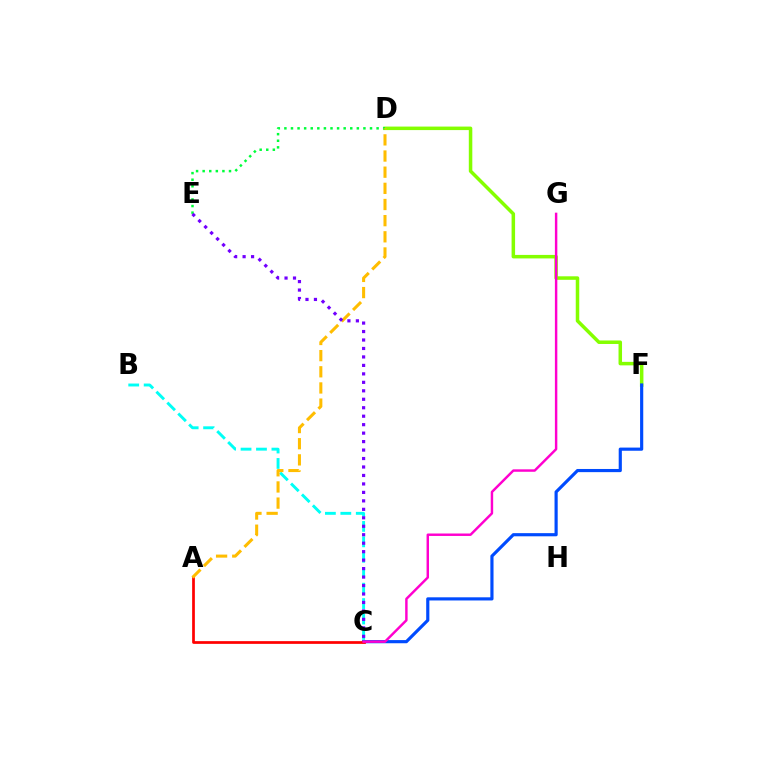{('D', 'F'): [{'color': '#84ff00', 'line_style': 'solid', 'thickness': 2.53}], ('B', 'C'): [{'color': '#00fff6', 'line_style': 'dashed', 'thickness': 2.1}], ('D', 'E'): [{'color': '#00ff39', 'line_style': 'dotted', 'thickness': 1.79}], ('C', 'F'): [{'color': '#004bff', 'line_style': 'solid', 'thickness': 2.28}], ('A', 'C'): [{'color': '#ff0000', 'line_style': 'solid', 'thickness': 1.96}], ('C', 'G'): [{'color': '#ff00cf', 'line_style': 'solid', 'thickness': 1.76}], ('A', 'D'): [{'color': '#ffbd00', 'line_style': 'dashed', 'thickness': 2.19}], ('C', 'E'): [{'color': '#7200ff', 'line_style': 'dotted', 'thickness': 2.3}]}